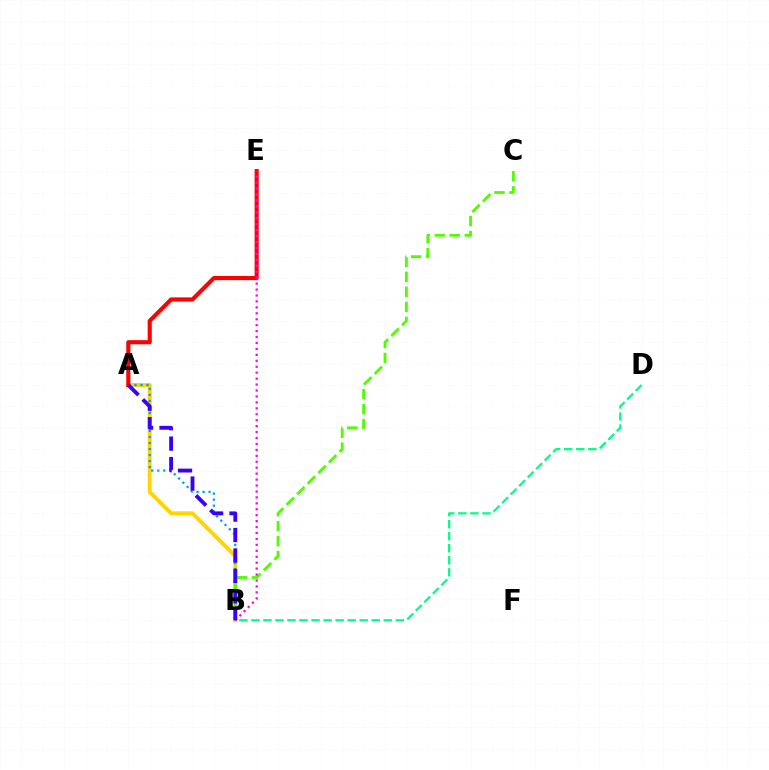{('A', 'B'): [{'color': '#ffd500', 'line_style': 'solid', 'thickness': 2.85}, {'color': '#009eff', 'line_style': 'dotted', 'thickness': 1.64}, {'color': '#3700ff', 'line_style': 'dashed', 'thickness': 2.78}], ('A', 'E'): [{'color': '#ff0000', 'line_style': 'solid', 'thickness': 2.96}], ('B', 'D'): [{'color': '#00ff86', 'line_style': 'dashed', 'thickness': 1.64}], ('B', 'C'): [{'color': '#4fff00', 'line_style': 'dashed', 'thickness': 2.04}], ('B', 'E'): [{'color': '#ff00ed', 'line_style': 'dotted', 'thickness': 1.61}]}